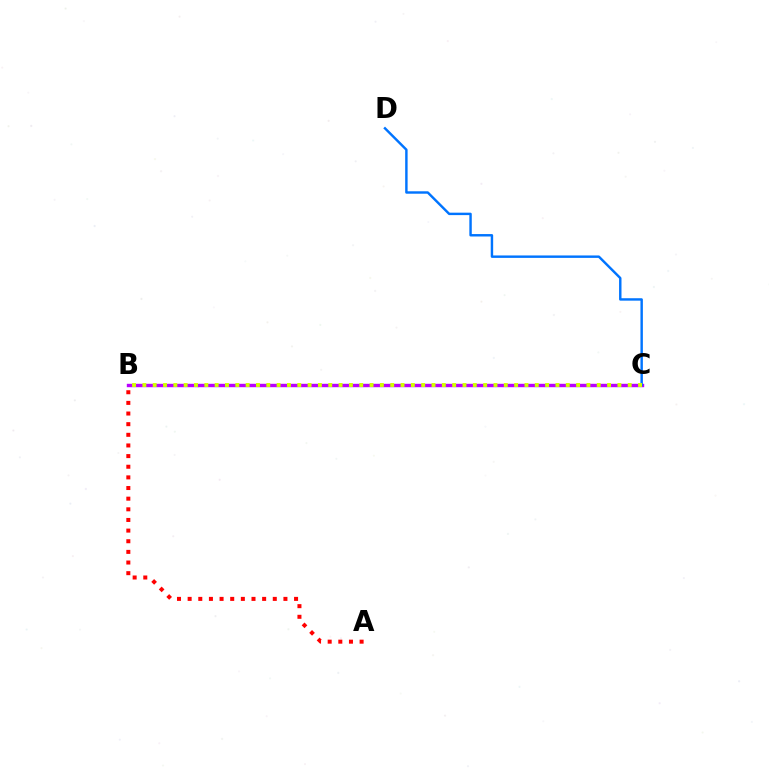{('B', 'C'): [{'color': '#00ff5c', 'line_style': 'dashed', 'thickness': 2.2}, {'color': '#b900ff', 'line_style': 'solid', 'thickness': 2.44}, {'color': '#d1ff00', 'line_style': 'dotted', 'thickness': 2.81}], ('A', 'B'): [{'color': '#ff0000', 'line_style': 'dotted', 'thickness': 2.89}], ('C', 'D'): [{'color': '#0074ff', 'line_style': 'solid', 'thickness': 1.75}]}